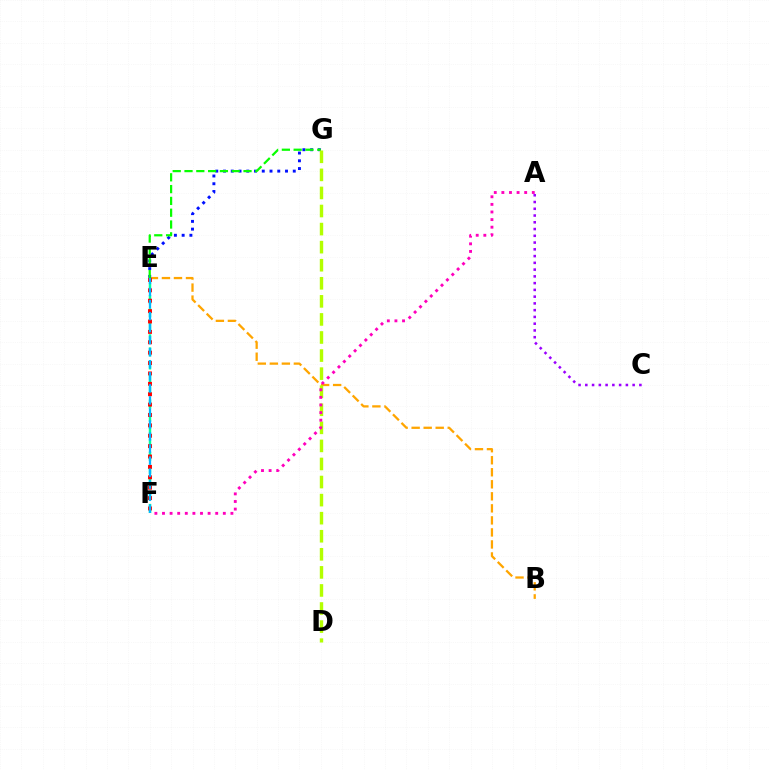{('B', 'E'): [{'color': '#ffa500', 'line_style': 'dashed', 'thickness': 1.63}], ('E', 'F'): [{'color': '#00ff9d', 'line_style': 'dashed', 'thickness': 1.77}, {'color': '#ff0000', 'line_style': 'dotted', 'thickness': 2.82}, {'color': '#00b5ff', 'line_style': 'dashed', 'thickness': 1.64}], ('E', 'G'): [{'color': '#0010ff', 'line_style': 'dotted', 'thickness': 2.11}, {'color': '#08ff00', 'line_style': 'dashed', 'thickness': 1.6}], ('D', 'G'): [{'color': '#b3ff00', 'line_style': 'dashed', 'thickness': 2.45}], ('A', 'F'): [{'color': '#ff00bd', 'line_style': 'dotted', 'thickness': 2.07}], ('A', 'C'): [{'color': '#9b00ff', 'line_style': 'dotted', 'thickness': 1.84}]}